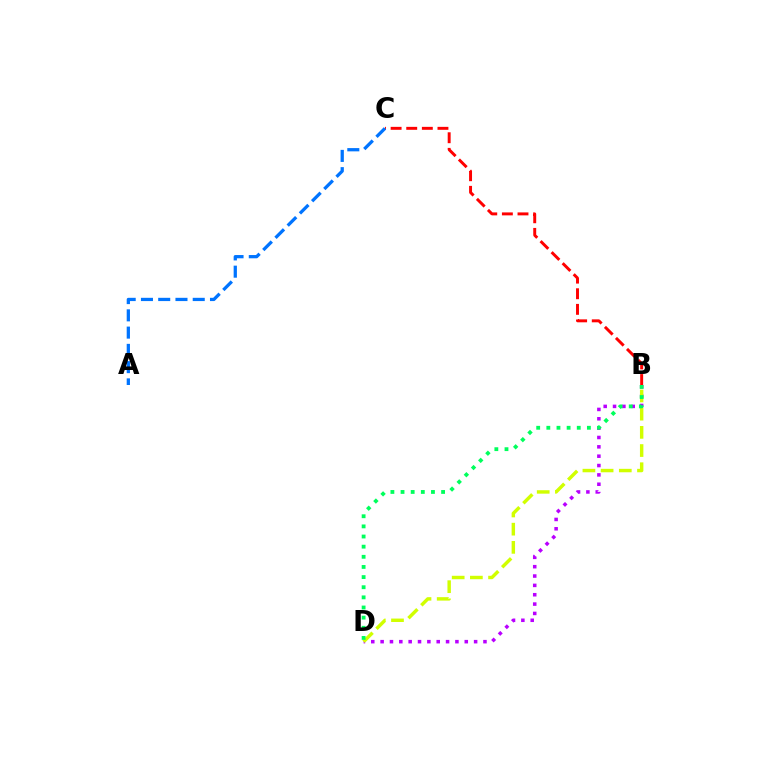{('B', 'C'): [{'color': '#ff0000', 'line_style': 'dashed', 'thickness': 2.12}], ('B', 'D'): [{'color': '#b900ff', 'line_style': 'dotted', 'thickness': 2.54}, {'color': '#d1ff00', 'line_style': 'dashed', 'thickness': 2.47}, {'color': '#00ff5c', 'line_style': 'dotted', 'thickness': 2.75}], ('A', 'C'): [{'color': '#0074ff', 'line_style': 'dashed', 'thickness': 2.34}]}